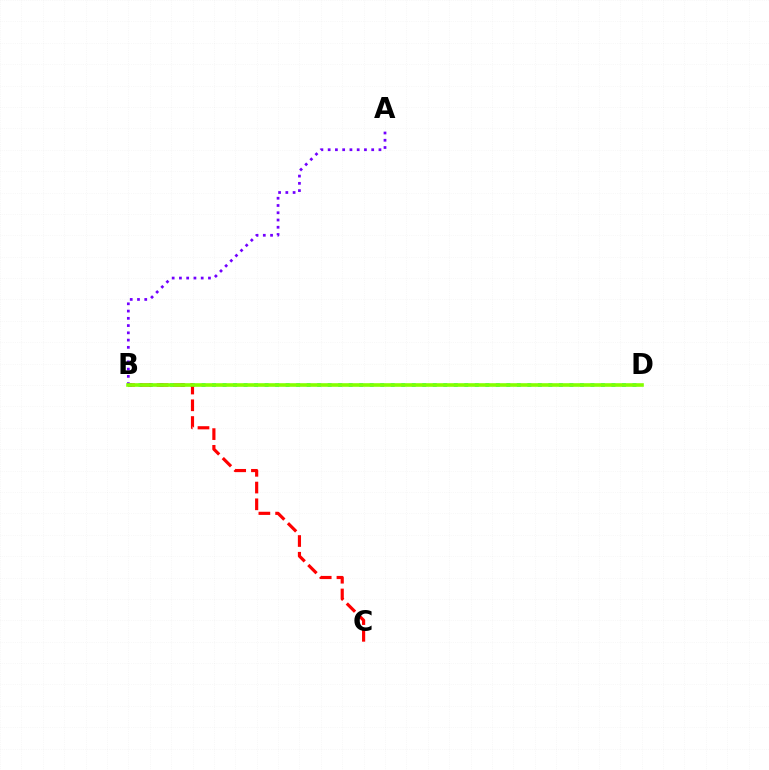{('B', 'D'): [{'color': '#00fff6', 'line_style': 'dotted', 'thickness': 2.86}, {'color': '#84ff00', 'line_style': 'solid', 'thickness': 2.61}], ('A', 'B'): [{'color': '#7200ff', 'line_style': 'dotted', 'thickness': 1.97}], ('B', 'C'): [{'color': '#ff0000', 'line_style': 'dashed', 'thickness': 2.27}]}